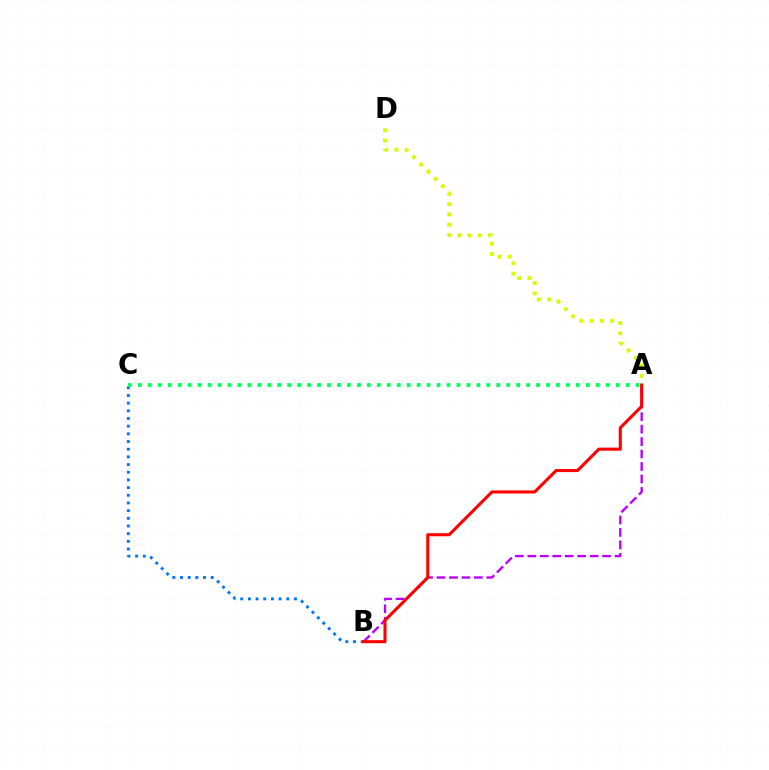{('B', 'C'): [{'color': '#0074ff', 'line_style': 'dotted', 'thickness': 2.09}], ('A', 'B'): [{'color': '#b900ff', 'line_style': 'dashed', 'thickness': 1.69}, {'color': '#ff0000', 'line_style': 'solid', 'thickness': 2.21}], ('A', 'D'): [{'color': '#d1ff00', 'line_style': 'dotted', 'thickness': 2.79}], ('A', 'C'): [{'color': '#00ff5c', 'line_style': 'dotted', 'thickness': 2.7}]}